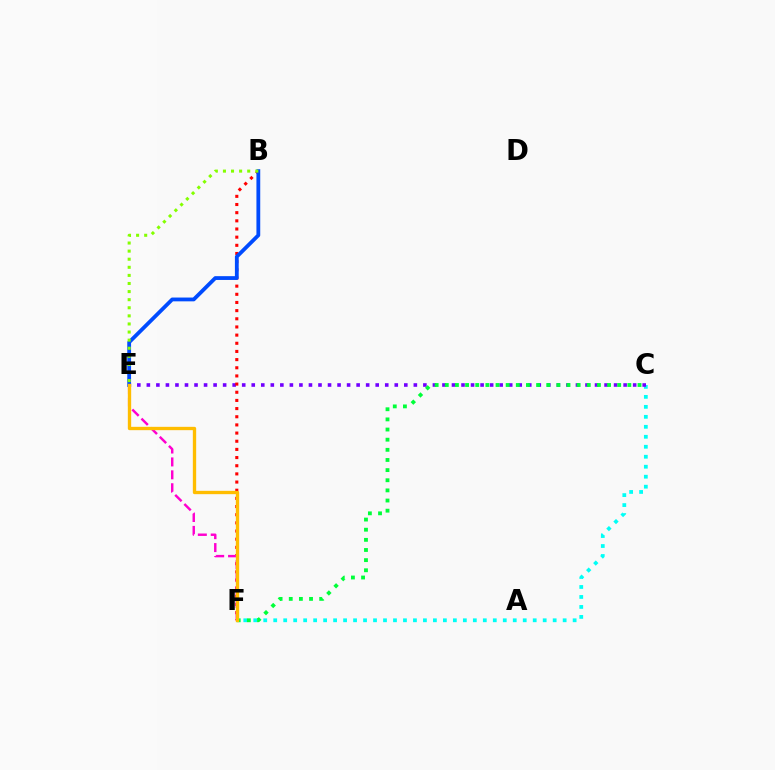{('C', 'F'): [{'color': '#00fff6', 'line_style': 'dotted', 'thickness': 2.71}, {'color': '#00ff39', 'line_style': 'dotted', 'thickness': 2.76}], ('C', 'E'): [{'color': '#7200ff', 'line_style': 'dotted', 'thickness': 2.59}], ('B', 'F'): [{'color': '#ff0000', 'line_style': 'dotted', 'thickness': 2.22}], ('B', 'E'): [{'color': '#004bff', 'line_style': 'solid', 'thickness': 2.74}, {'color': '#84ff00', 'line_style': 'dotted', 'thickness': 2.2}], ('E', 'F'): [{'color': '#ff00cf', 'line_style': 'dashed', 'thickness': 1.75}, {'color': '#ffbd00', 'line_style': 'solid', 'thickness': 2.4}]}